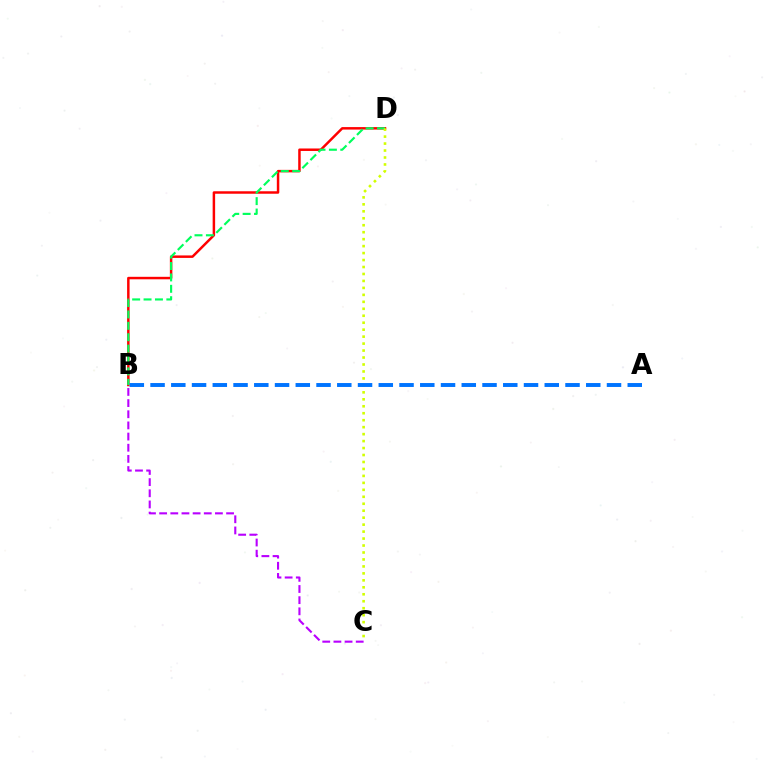{('B', 'D'): [{'color': '#ff0000', 'line_style': 'solid', 'thickness': 1.79}, {'color': '#00ff5c', 'line_style': 'dashed', 'thickness': 1.55}], ('B', 'C'): [{'color': '#b900ff', 'line_style': 'dashed', 'thickness': 1.52}], ('C', 'D'): [{'color': '#d1ff00', 'line_style': 'dotted', 'thickness': 1.89}], ('A', 'B'): [{'color': '#0074ff', 'line_style': 'dashed', 'thickness': 2.82}]}